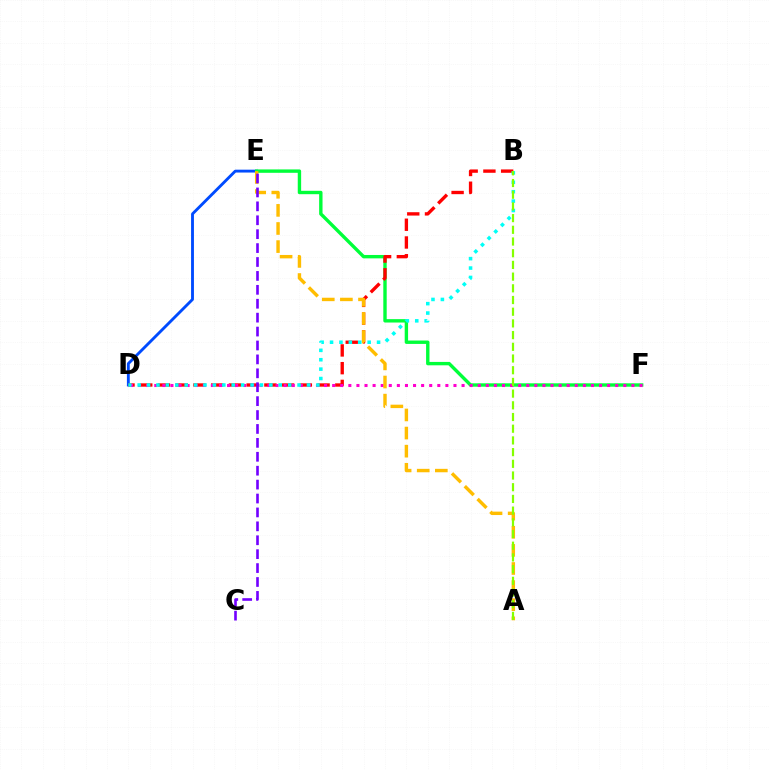{('D', 'E'): [{'color': '#004bff', 'line_style': 'solid', 'thickness': 2.06}], ('E', 'F'): [{'color': '#00ff39', 'line_style': 'solid', 'thickness': 2.44}], ('B', 'D'): [{'color': '#ff0000', 'line_style': 'dashed', 'thickness': 2.41}, {'color': '#00fff6', 'line_style': 'dotted', 'thickness': 2.56}], ('D', 'F'): [{'color': '#ff00cf', 'line_style': 'dotted', 'thickness': 2.2}], ('A', 'E'): [{'color': '#ffbd00', 'line_style': 'dashed', 'thickness': 2.46}], ('A', 'B'): [{'color': '#84ff00', 'line_style': 'dashed', 'thickness': 1.59}], ('C', 'E'): [{'color': '#7200ff', 'line_style': 'dashed', 'thickness': 1.89}]}